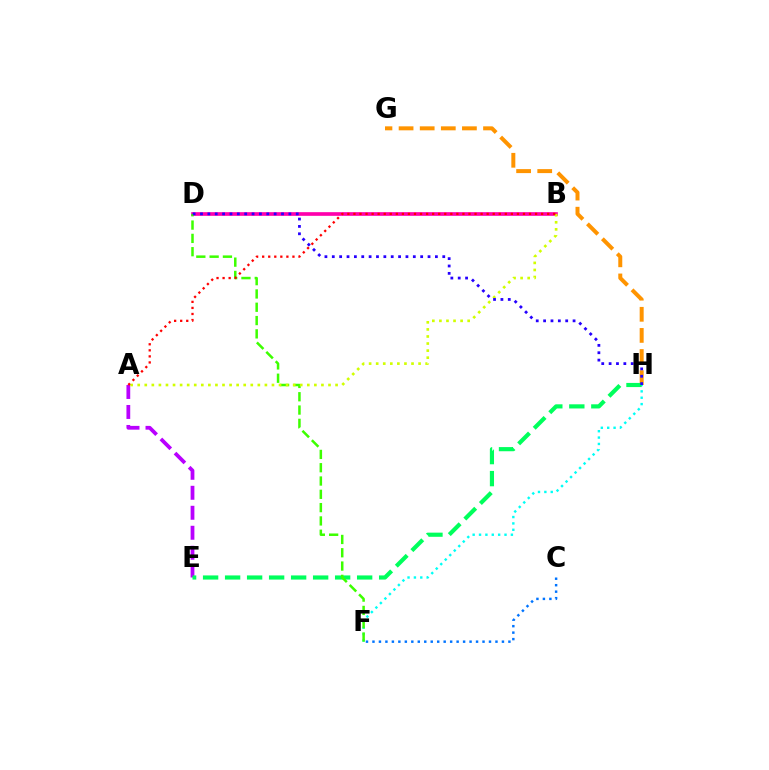{('A', 'E'): [{'color': '#b900ff', 'line_style': 'dashed', 'thickness': 2.72}], ('B', 'D'): [{'color': '#ff00ac', 'line_style': 'solid', 'thickness': 2.64}], ('G', 'H'): [{'color': '#ff9400', 'line_style': 'dashed', 'thickness': 2.87}], ('F', 'H'): [{'color': '#00fff6', 'line_style': 'dotted', 'thickness': 1.73}], ('C', 'F'): [{'color': '#0074ff', 'line_style': 'dotted', 'thickness': 1.76}], ('E', 'H'): [{'color': '#00ff5c', 'line_style': 'dashed', 'thickness': 2.99}], ('D', 'F'): [{'color': '#3dff00', 'line_style': 'dashed', 'thickness': 1.81}], ('A', 'B'): [{'color': '#d1ff00', 'line_style': 'dotted', 'thickness': 1.92}, {'color': '#ff0000', 'line_style': 'dotted', 'thickness': 1.65}], ('D', 'H'): [{'color': '#2500ff', 'line_style': 'dotted', 'thickness': 2.0}]}